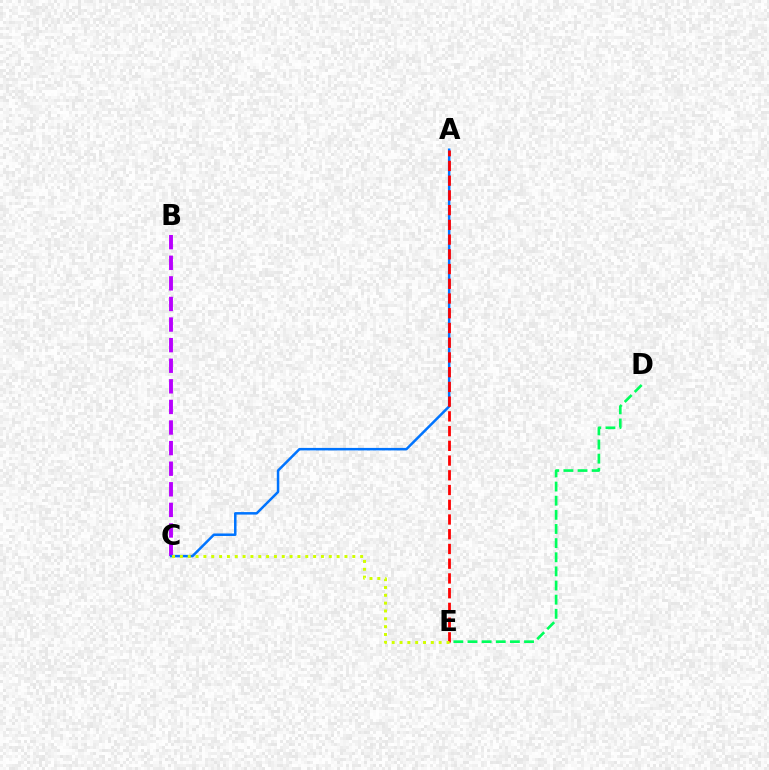{('B', 'C'): [{'color': '#b900ff', 'line_style': 'dashed', 'thickness': 2.8}], ('A', 'C'): [{'color': '#0074ff', 'line_style': 'solid', 'thickness': 1.8}], ('A', 'E'): [{'color': '#ff0000', 'line_style': 'dashed', 'thickness': 2.0}], ('D', 'E'): [{'color': '#00ff5c', 'line_style': 'dashed', 'thickness': 1.92}], ('C', 'E'): [{'color': '#d1ff00', 'line_style': 'dotted', 'thickness': 2.13}]}